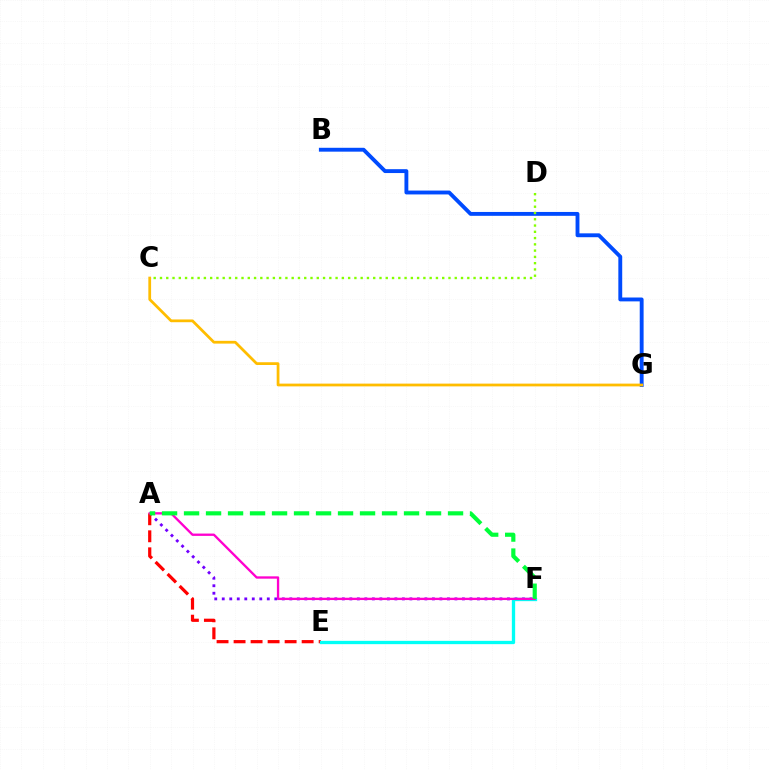{('A', 'F'): [{'color': '#7200ff', 'line_style': 'dotted', 'thickness': 2.04}, {'color': '#ff00cf', 'line_style': 'solid', 'thickness': 1.68}, {'color': '#00ff39', 'line_style': 'dashed', 'thickness': 2.99}], ('B', 'G'): [{'color': '#004bff', 'line_style': 'solid', 'thickness': 2.79}], ('A', 'E'): [{'color': '#ff0000', 'line_style': 'dashed', 'thickness': 2.31}], ('E', 'F'): [{'color': '#00fff6', 'line_style': 'solid', 'thickness': 2.38}], ('C', 'G'): [{'color': '#ffbd00', 'line_style': 'solid', 'thickness': 1.98}], ('C', 'D'): [{'color': '#84ff00', 'line_style': 'dotted', 'thickness': 1.7}]}